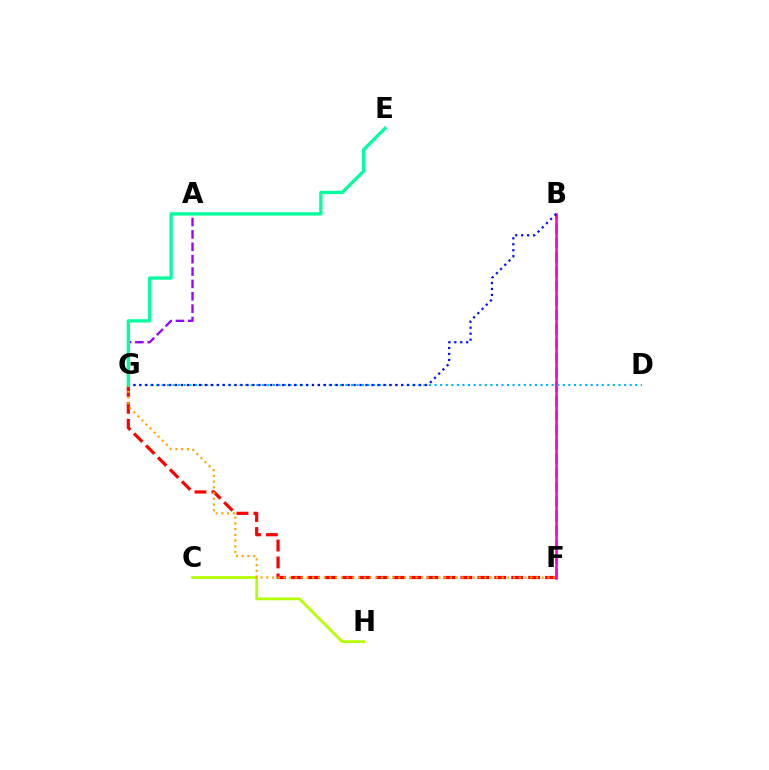{('B', 'F'): [{'color': '#08ff00', 'line_style': 'dashed', 'thickness': 1.95}, {'color': '#ff00bd', 'line_style': 'solid', 'thickness': 1.82}], ('C', 'H'): [{'color': '#b3ff00', 'line_style': 'solid', 'thickness': 1.97}], ('A', 'G'): [{'color': '#9b00ff', 'line_style': 'dashed', 'thickness': 1.68}], ('F', 'G'): [{'color': '#ff0000', 'line_style': 'dashed', 'thickness': 2.3}, {'color': '#ffa500', 'line_style': 'dotted', 'thickness': 1.56}], ('D', 'G'): [{'color': '#00b5ff', 'line_style': 'dotted', 'thickness': 1.51}], ('B', 'G'): [{'color': '#0010ff', 'line_style': 'dotted', 'thickness': 1.62}], ('E', 'G'): [{'color': '#00ff9d', 'line_style': 'solid', 'thickness': 2.37}]}